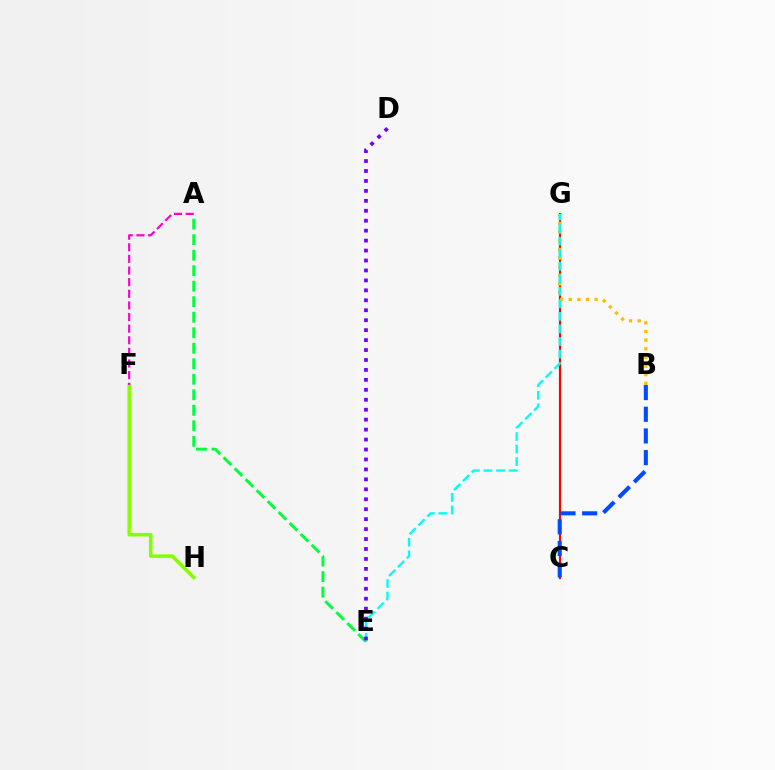{('C', 'G'): [{'color': '#ff0000', 'line_style': 'solid', 'thickness': 1.55}], ('B', 'G'): [{'color': '#ffbd00', 'line_style': 'dotted', 'thickness': 2.35}], ('A', 'E'): [{'color': '#00ff39', 'line_style': 'dashed', 'thickness': 2.11}], ('E', 'G'): [{'color': '#00fff6', 'line_style': 'dashed', 'thickness': 1.7}], ('F', 'H'): [{'color': '#84ff00', 'line_style': 'solid', 'thickness': 2.55}], ('A', 'F'): [{'color': '#ff00cf', 'line_style': 'dashed', 'thickness': 1.58}], ('D', 'E'): [{'color': '#7200ff', 'line_style': 'dotted', 'thickness': 2.7}], ('B', 'C'): [{'color': '#004bff', 'line_style': 'dashed', 'thickness': 2.95}]}